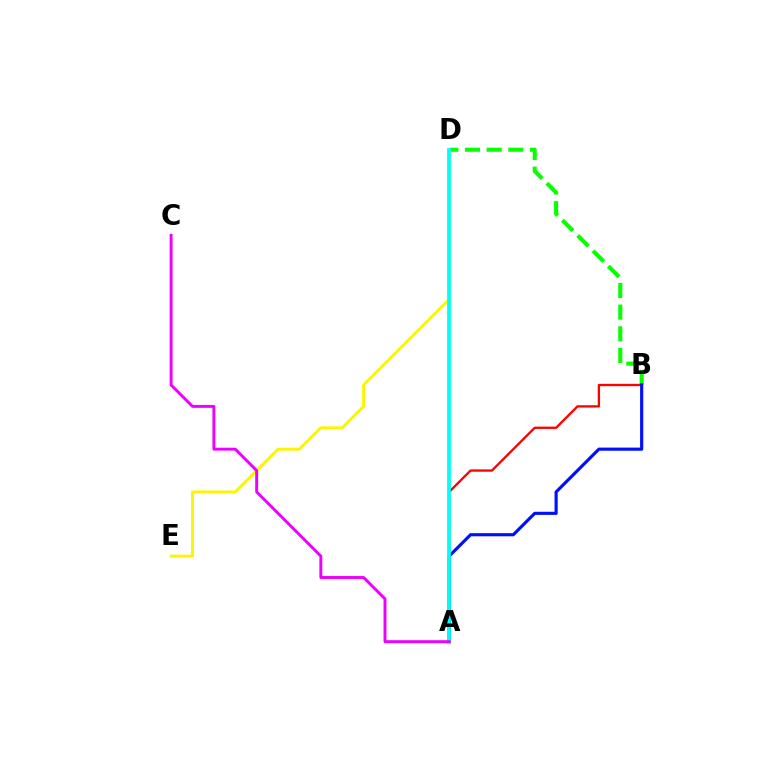{('B', 'D'): [{'color': '#08ff00', 'line_style': 'dashed', 'thickness': 2.94}], ('A', 'B'): [{'color': '#ff0000', 'line_style': 'solid', 'thickness': 1.67}, {'color': '#0010ff', 'line_style': 'solid', 'thickness': 2.26}], ('D', 'E'): [{'color': '#fcf500', 'line_style': 'solid', 'thickness': 2.11}], ('A', 'D'): [{'color': '#00fff6', 'line_style': 'solid', 'thickness': 2.69}], ('A', 'C'): [{'color': '#ee00ff', 'line_style': 'solid', 'thickness': 2.11}]}